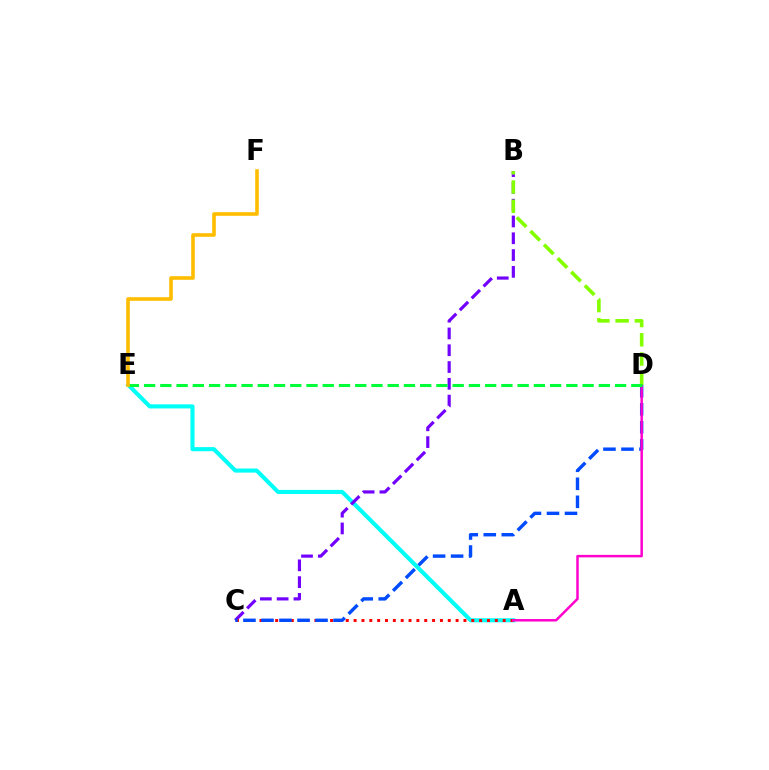{('A', 'E'): [{'color': '#00fff6', 'line_style': 'solid', 'thickness': 2.95}], ('B', 'C'): [{'color': '#7200ff', 'line_style': 'dashed', 'thickness': 2.28}], ('A', 'C'): [{'color': '#ff0000', 'line_style': 'dotted', 'thickness': 2.13}], ('C', 'D'): [{'color': '#004bff', 'line_style': 'dashed', 'thickness': 2.45}], ('A', 'D'): [{'color': '#ff00cf', 'line_style': 'solid', 'thickness': 1.79}], ('B', 'D'): [{'color': '#84ff00', 'line_style': 'dashed', 'thickness': 2.61}], ('D', 'E'): [{'color': '#00ff39', 'line_style': 'dashed', 'thickness': 2.21}], ('E', 'F'): [{'color': '#ffbd00', 'line_style': 'solid', 'thickness': 2.6}]}